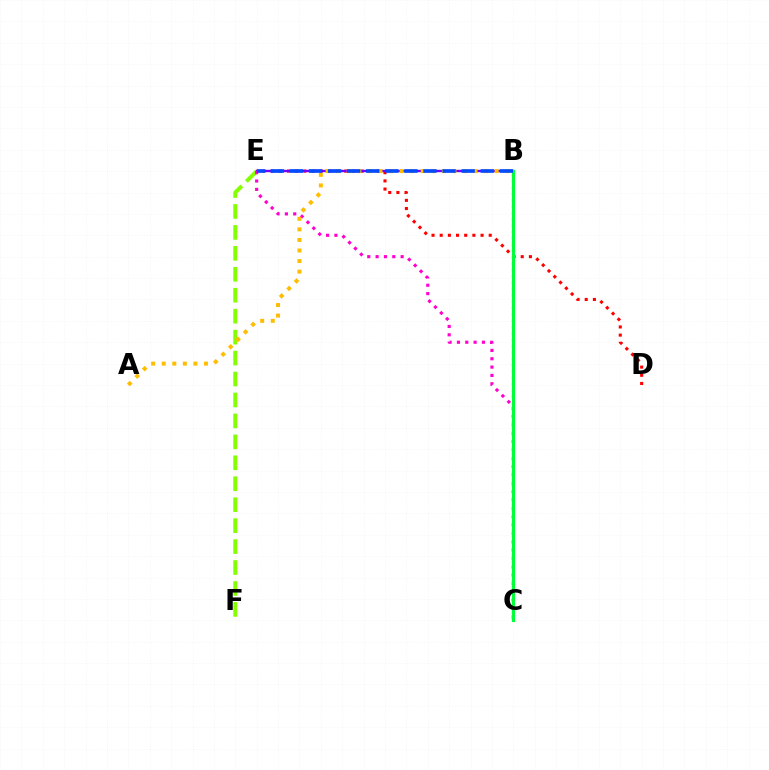{('D', 'E'): [{'color': '#ff0000', 'line_style': 'dotted', 'thickness': 2.22}], ('E', 'F'): [{'color': '#84ff00', 'line_style': 'dashed', 'thickness': 2.85}], ('B', 'E'): [{'color': '#7200ff', 'line_style': 'solid', 'thickness': 1.72}, {'color': '#004bff', 'line_style': 'dashed', 'thickness': 2.59}], ('B', 'C'): [{'color': '#00fff6', 'line_style': 'dotted', 'thickness': 1.72}, {'color': '#00ff39', 'line_style': 'solid', 'thickness': 2.25}], ('C', 'E'): [{'color': '#ff00cf', 'line_style': 'dotted', 'thickness': 2.27}], ('A', 'B'): [{'color': '#ffbd00', 'line_style': 'dotted', 'thickness': 2.87}]}